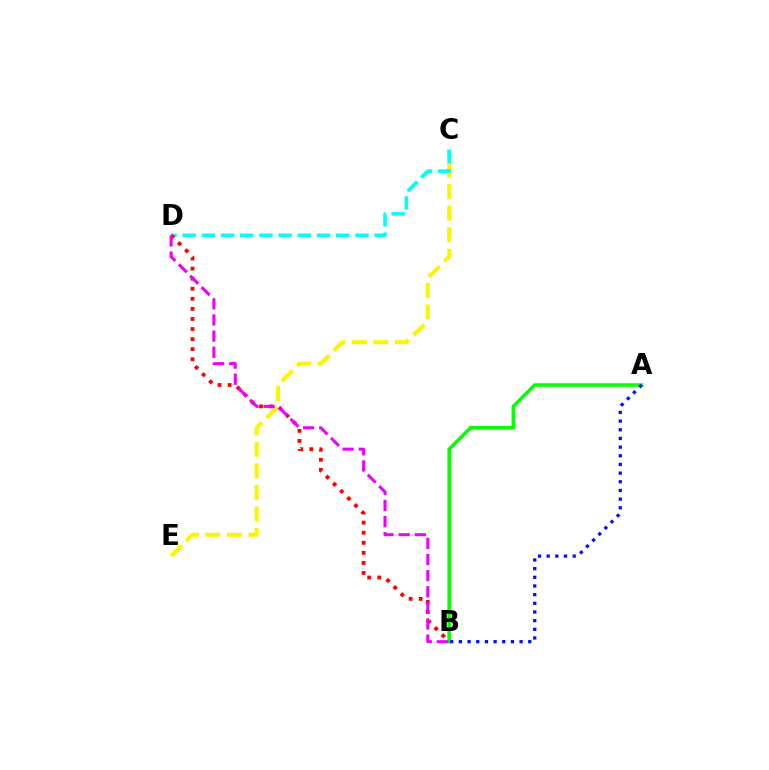{('C', 'E'): [{'color': '#fcf500', 'line_style': 'dashed', 'thickness': 2.93}], ('A', 'B'): [{'color': '#08ff00', 'line_style': 'solid', 'thickness': 2.56}, {'color': '#0010ff', 'line_style': 'dotted', 'thickness': 2.35}], ('C', 'D'): [{'color': '#00fff6', 'line_style': 'dashed', 'thickness': 2.61}], ('B', 'D'): [{'color': '#ff0000', 'line_style': 'dotted', 'thickness': 2.74}, {'color': '#ee00ff', 'line_style': 'dashed', 'thickness': 2.19}]}